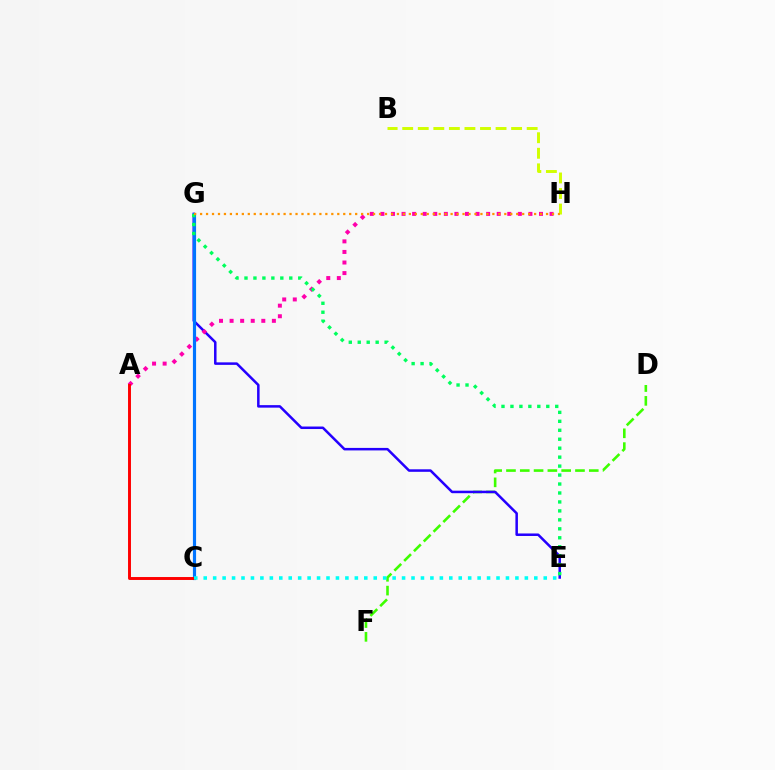{('D', 'F'): [{'color': '#3dff00', 'line_style': 'dashed', 'thickness': 1.87}], ('C', 'G'): [{'color': '#b900ff', 'line_style': 'dotted', 'thickness': 2.04}, {'color': '#0074ff', 'line_style': 'solid', 'thickness': 2.28}], ('E', 'G'): [{'color': '#2500ff', 'line_style': 'solid', 'thickness': 1.81}, {'color': '#00ff5c', 'line_style': 'dotted', 'thickness': 2.43}], ('A', 'H'): [{'color': '#ff00ac', 'line_style': 'dotted', 'thickness': 2.87}], ('A', 'C'): [{'color': '#ff0000', 'line_style': 'solid', 'thickness': 2.11}], ('B', 'H'): [{'color': '#d1ff00', 'line_style': 'dashed', 'thickness': 2.11}], ('G', 'H'): [{'color': '#ff9400', 'line_style': 'dotted', 'thickness': 1.62}], ('C', 'E'): [{'color': '#00fff6', 'line_style': 'dotted', 'thickness': 2.57}]}